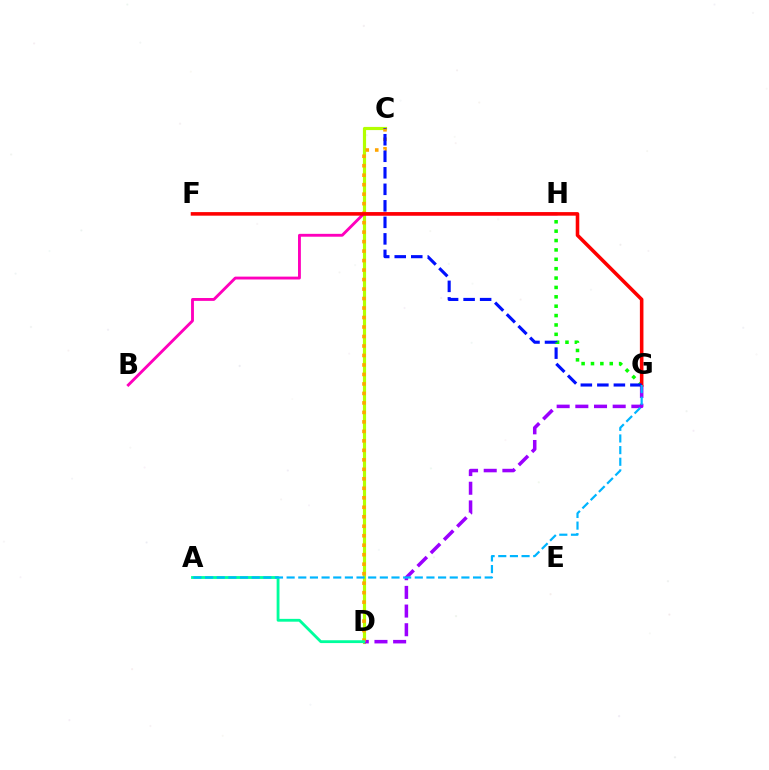{('G', 'H'): [{'color': '#08ff00', 'line_style': 'dotted', 'thickness': 2.55}], ('C', 'D'): [{'color': '#b3ff00', 'line_style': 'solid', 'thickness': 2.28}, {'color': '#ffa500', 'line_style': 'dotted', 'thickness': 2.58}], ('B', 'H'): [{'color': '#ff00bd', 'line_style': 'solid', 'thickness': 2.06}], ('D', 'G'): [{'color': '#9b00ff', 'line_style': 'dashed', 'thickness': 2.54}], ('F', 'G'): [{'color': '#ff0000', 'line_style': 'solid', 'thickness': 2.57}], ('C', 'G'): [{'color': '#0010ff', 'line_style': 'dashed', 'thickness': 2.24}], ('A', 'D'): [{'color': '#00ff9d', 'line_style': 'solid', 'thickness': 2.03}], ('A', 'G'): [{'color': '#00b5ff', 'line_style': 'dashed', 'thickness': 1.58}]}